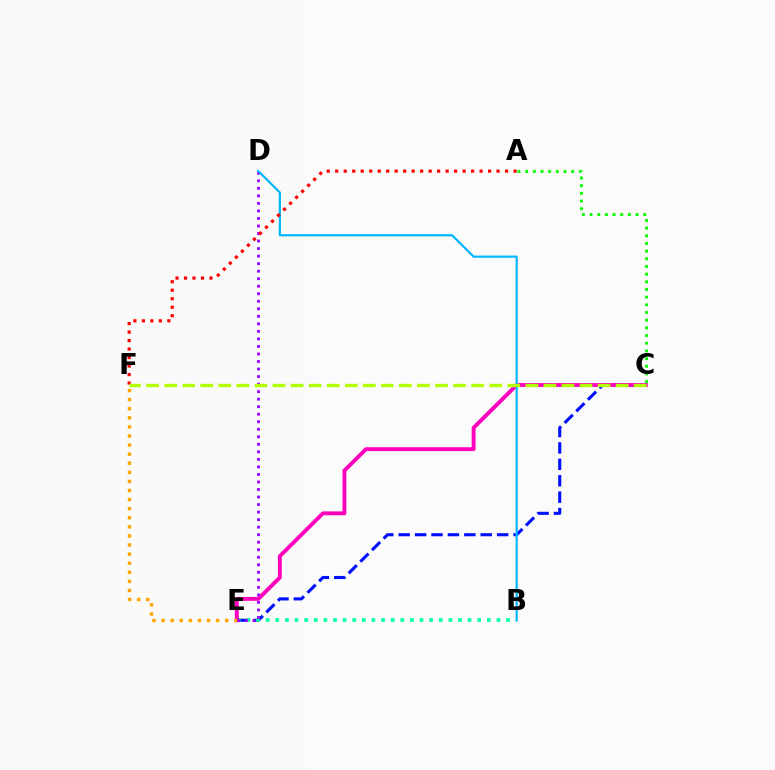{('C', 'E'): [{'color': '#0010ff', 'line_style': 'dashed', 'thickness': 2.23}, {'color': '#ff00bd', 'line_style': 'solid', 'thickness': 2.81}], ('B', 'E'): [{'color': '#00ff9d', 'line_style': 'dotted', 'thickness': 2.61}], ('E', 'F'): [{'color': '#ffa500', 'line_style': 'dotted', 'thickness': 2.47}], ('D', 'E'): [{'color': '#9b00ff', 'line_style': 'dotted', 'thickness': 2.05}], ('A', 'C'): [{'color': '#08ff00', 'line_style': 'dotted', 'thickness': 2.08}], ('B', 'D'): [{'color': '#00b5ff', 'line_style': 'solid', 'thickness': 1.58}], ('A', 'F'): [{'color': '#ff0000', 'line_style': 'dotted', 'thickness': 2.31}], ('C', 'F'): [{'color': '#b3ff00', 'line_style': 'dashed', 'thickness': 2.45}]}